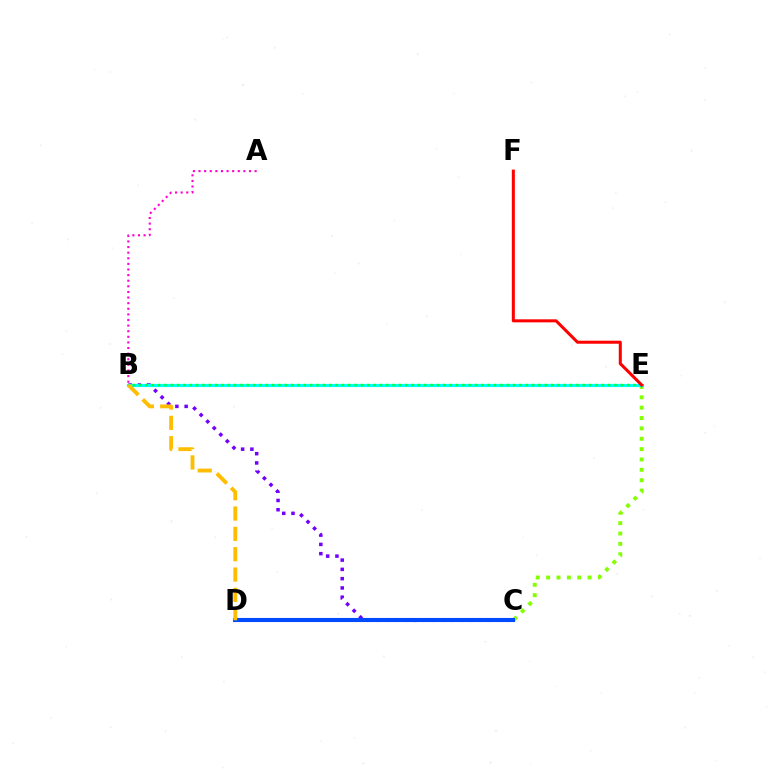{('C', 'E'): [{'color': '#84ff00', 'line_style': 'dotted', 'thickness': 2.81}], ('B', 'C'): [{'color': '#7200ff', 'line_style': 'dotted', 'thickness': 2.52}], ('C', 'D'): [{'color': '#004bff', 'line_style': 'solid', 'thickness': 2.95}], ('B', 'E'): [{'color': '#00fff6', 'line_style': 'solid', 'thickness': 2.26}, {'color': '#00ff39', 'line_style': 'dotted', 'thickness': 1.72}], ('A', 'B'): [{'color': '#ff00cf', 'line_style': 'dotted', 'thickness': 1.52}], ('B', 'D'): [{'color': '#ffbd00', 'line_style': 'dashed', 'thickness': 2.76}], ('E', 'F'): [{'color': '#ff0000', 'line_style': 'solid', 'thickness': 2.19}]}